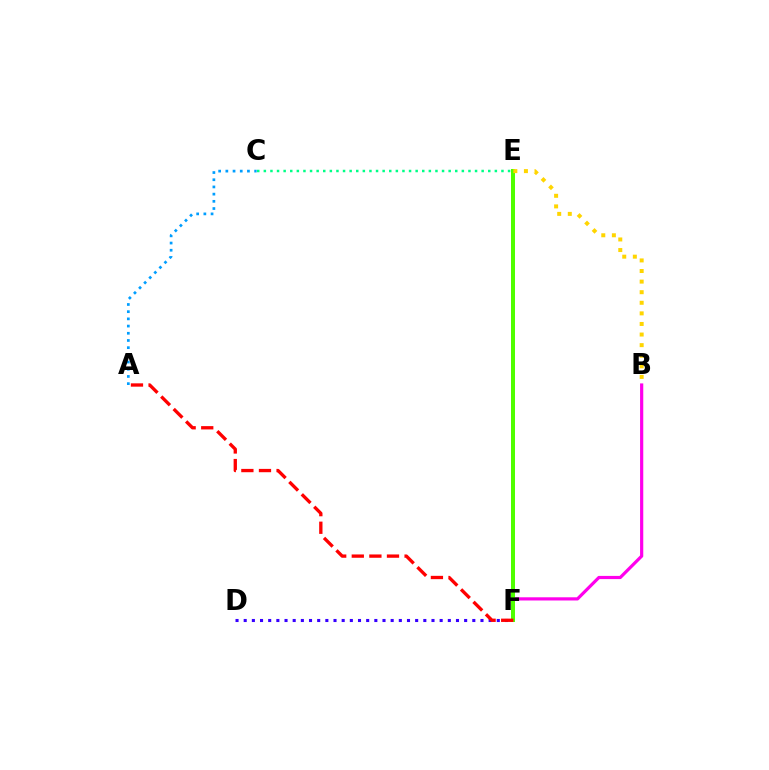{('B', 'F'): [{'color': '#ff00ed', 'line_style': 'solid', 'thickness': 2.3}], ('D', 'F'): [{'color': '#3700ff', 'line_style': 'dotted', 'thickness': 2.22}], ('A', 'C'): [{'color': '#009eff', 'line_style': 'dotted', 'thickness': 1.96}], ('E', 'F'): [{'color': '#4fff00', 'line_style': 'solid', 'thickness': 2.89}], ('B', 'E'): [{'color': '#ffd500', 'line_style': 'dotted', 'thickness': 2.88}], ('A', 'F'): [{'color': '#ff0000', 'line_style': 'dashed', 'thickness': 2.39}], ('C', 'E'): [{'color': '#00ff86', 'line_style': 'dotted', 'thickness': 1.79}]}